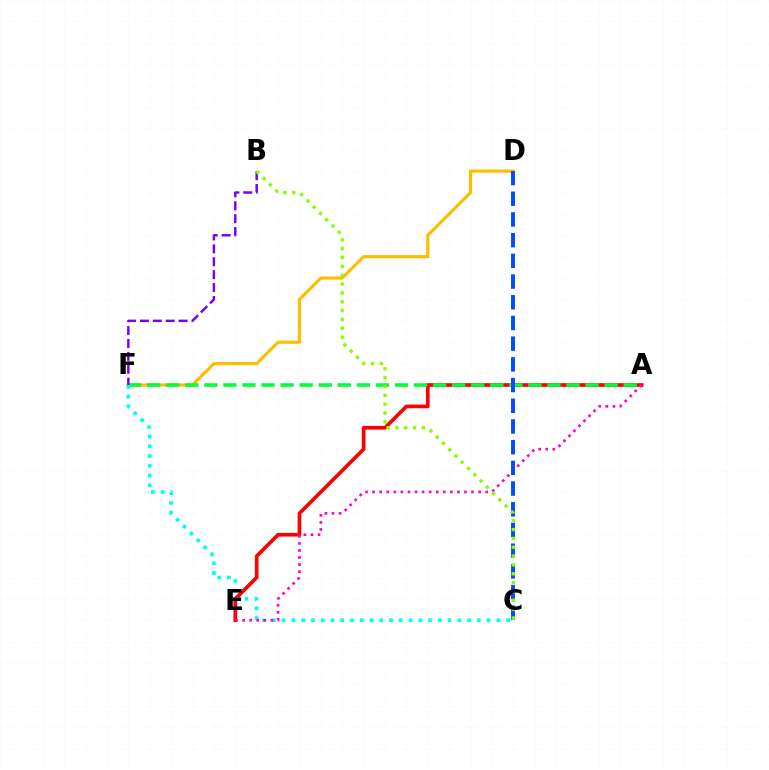{('A', 'E'): [{'color': '#ff0000', 'line_style': 'solid', 'thickness': 2.65}, {'color': '#ff00cf', 'line_style': 'dotted', 'thickness': 1.92}], ('D', 'F'): [{'color': '#ffbd00', 'line_style': 'solid', 'thickness': 2.28}], ('A', 'F'): [{'color': '#00ff39', 'line_style': 'dashed', 'thickness': 2.59}], ('C', 'F'): [{'color': '#00fff6', 'line_style': 'dotted', 'thickness': 2.65}], ('C', 'D'): [{'color': '#004bff', 'line_style': 'dashed', 'thickness': 2.81}], ('B', 'F'): [{'color': '#7200ff', 'line_style': 'dashed', 'thickness': 1.75}], ('B', 'C'): [{'color': '#84ff00', 'line_style': 'dotted', 'thickness': 2.4}]}